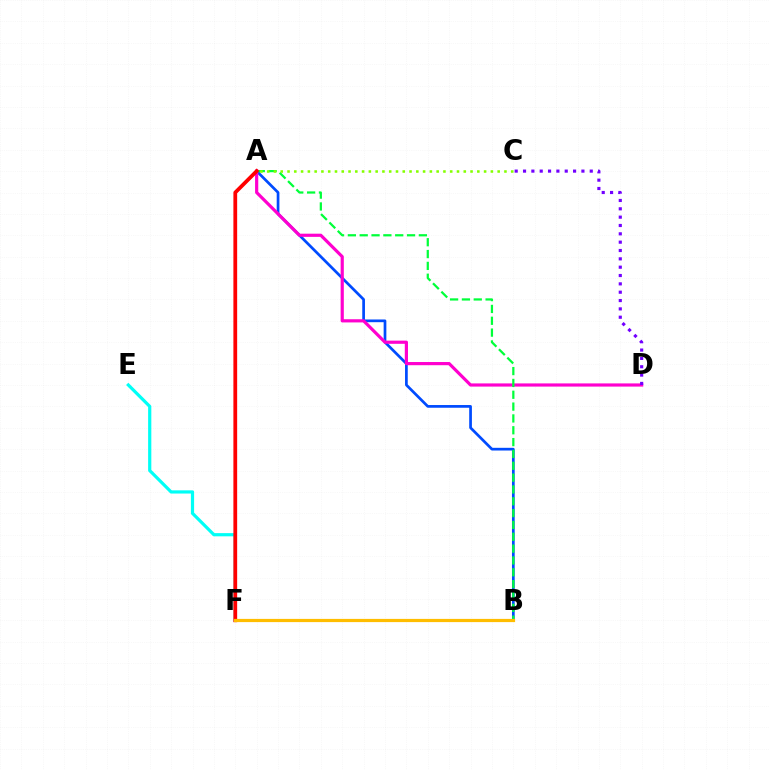{('A', 'B'): [{'color': '#004bff', 'line_style': 'solid', 'thickness': 1.95}, {'color': '#00ff39', 'line_style': 'dashed', 'thickness': 1.61}], ('A', 'D'): [{'color': '#ff00cf', 'line_style': 'solid', 'thickness': 2.29}], ('E', 'F'): [{'color': '#00fff6', 'line_style': 'solid', 'thickness': 2.31}], ('A', 'F'): [{'color': '#ff0000', 'line_style': 'solid', 'thickness': 2.71}], ('C', 'D'): [{'color': '#7200ff', 'line_style': 'dotted', 'thickness': 2.27}], ('B', 'F'): [{'color': '#ffbd00', 'line_style': 'solid', 'thickness': 2.31}], ('A', 'C'): [{'color': '#84ff00', 'line_style': 'dotted', 'thickness': 1.84}]}